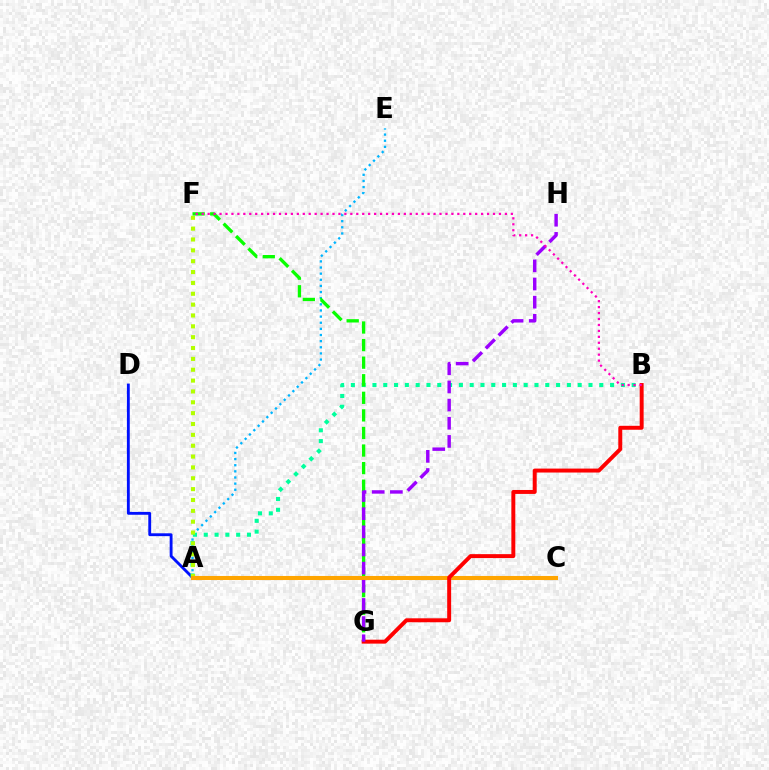{('A', 'E'): [{'color': '#00b5ff', 'line_style': 'dotted', 'thickness': 1.67}], ('A', 'D'): [{'color': '#0010ff', 'line_style': 'solid', 'thickness': 2.05}], ('A', 'B'): [{'color': '#00ff9d', 'line_style': 'dotted', 'thickness': 2.93}], ('A', 'F'): [{'color': '#b3ff00', 'line_style': 'dotted', 'thickness': 2.95}], ('F', 'G'): [{'color': '#08ff00', 'line_style': 'dashed', 'thickness': 2.39}], ('A', 'C'): [{'color': '#ffa500', 'line_style': 'solid', 'thickness': 2.92}], ('B', 'G'): [{'color': '#ff0000', 'line_style': 'solid', 'thickness': 2.84}], ('G', 'H'): [{'color': '#9b00ff', 'line_style': 'dashed', 'thickness': 2.47}], ('B', 'F'): [{'color': '#ff00bd', 'line_style': 'dotted', 'thickness': 1.62}]}